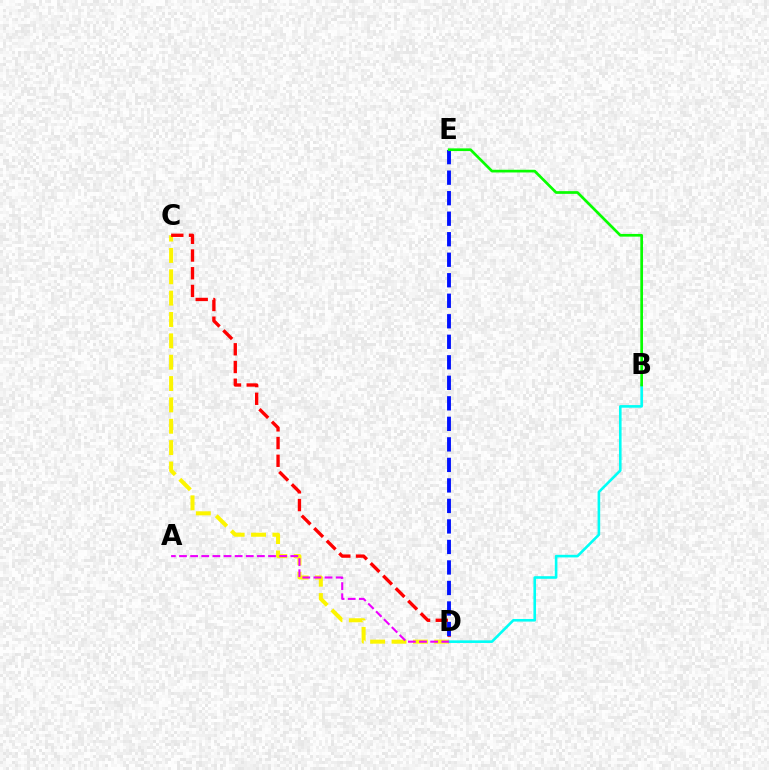{('C', 'D'): [{'color': '#fcf500', 'line_style': 'dashed', 'thickness': 2.9}, {'color': '#ff0000', 'line_style': 'dashed', 'thickness': 2.41}], ('B', 'D'): [{'color': '#00fff6', 'line_style': 'solid', 'thickness': 1.88}], ('D', 'E'): [{'color': '#0010ff', 'line_style': 'dashed', 'thickness': 2.79}], ('B', 'E'): [{'color': '#08ff00', 'line_style': 'solid', 'thickness': 1.94}], ('A', 'D'): [{'color': '#ee00ff', 'line_style': 'dashed', 'thickness': 1.51}]}